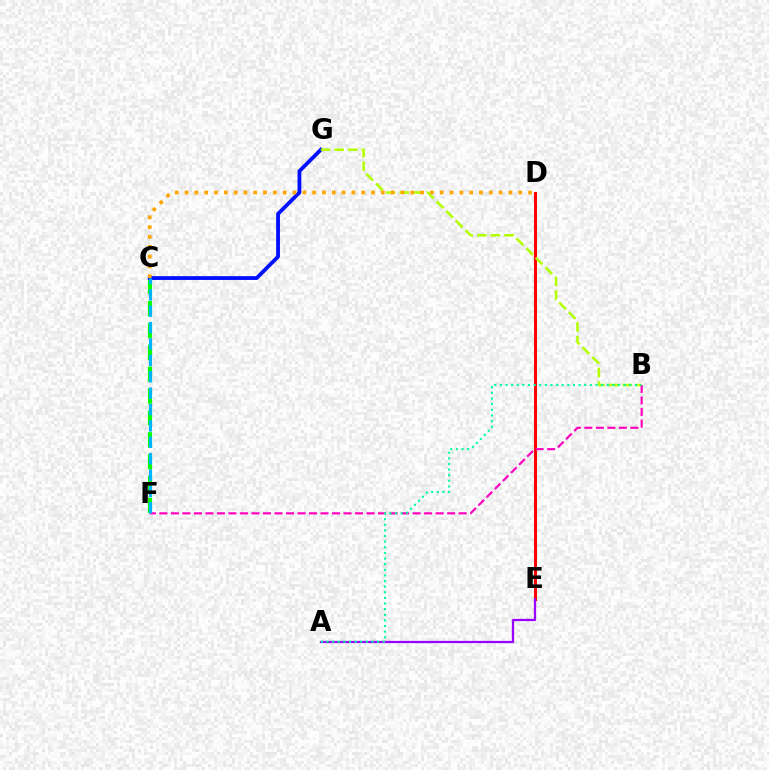{('C', 'F'): [{'color': '#08ff00', 'line_style': 'dashed', 'thickness': 2.97}, {'color': '#00b5ff', 'line_style': 'dashed', 'thickness': 2.22}], ('C', 'G'): [{'color': '#0010ff', 'line_style': 'solid', 'thickness': 2.74}], ('D', 'E'): [{'color': '#ff0000', 'line_style': 'solid', 'thickness': 2.19}], ('B', 'G'): [{'color': '#b3ff00', 'line_style': 'dashed', 'thickness': 1.85}], ('C', 'D'): [{'color': '#ffa500', 'line_style': 'dotted', 'thickness': 2.67}], ('A', 'E'): [{'color': '#9b00ff', 'line_style': 'solid', 'thickness': 1.61}], ('B', 'F'): [{'color': '#ff00bd', 'line_style': 'dashed', 'thickness': 1.56}], ('A', 'B'): [{'color': '#00ff9d', 'line_style': 'dotted', 'thickness': 1.53}]}